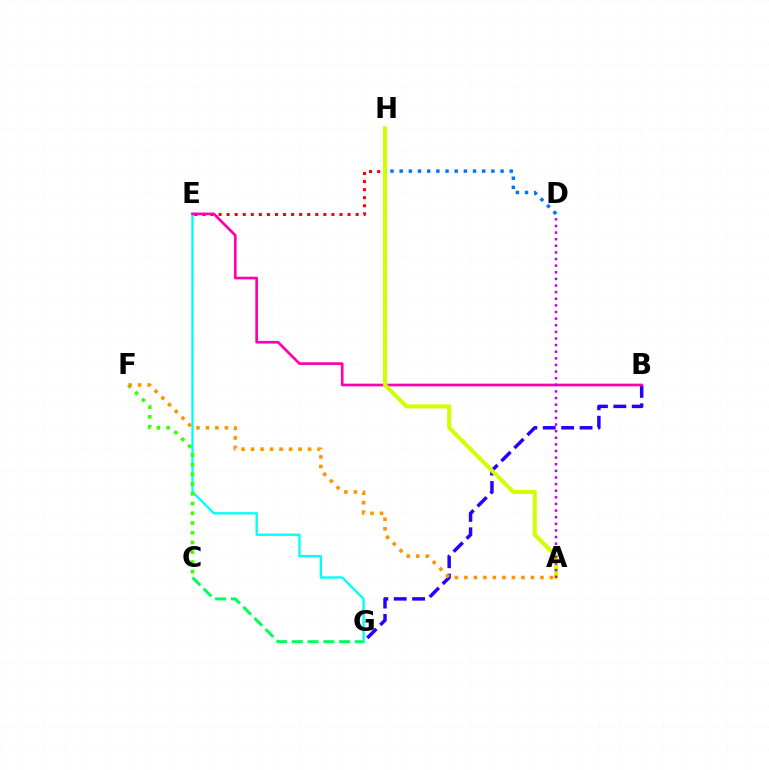{('B', 'G'): [{'color': '#2500ff', 'line_style': 'dashed', 'thickness': 2.5}], ('E', 'G'): [{'color': '#00fff6', 'line_style': 'solid', 'thickness': 1.69}], ('C', 'G'): [{'color': '#00ff5c', 'line_style': 'dashed', 'thickness': 2.14}], ('E', 'H'): [{'color': '#ff0000', 'line_style': 'dotted', 'thickness': 2.19}], ('B', 'E'): [{'color': '#ff00ac', 'line_style': 'solid', 'thickness': 1.93}], ('D', 'H'): [{'color': '#0074ff', 'line_style': 'dotted', 'thickness': 2.49}], ('C', 'F'): [{'color': '#3dff00', 'line_style': 'dotted', 'thickness': 2.65}], ('A', 'F'): [{'color': '#ff9400', 'line_style': 'dotted', 'thickness': 2.58}], ('A', 'H'): [{'color': '#d1ff00', 'line_style': 'solid', 'thickness': 2.92}], ('A', 'D'): [{'color': '#b900ff', 'line_style': 'dotted', 'thickness': 1.8}]}